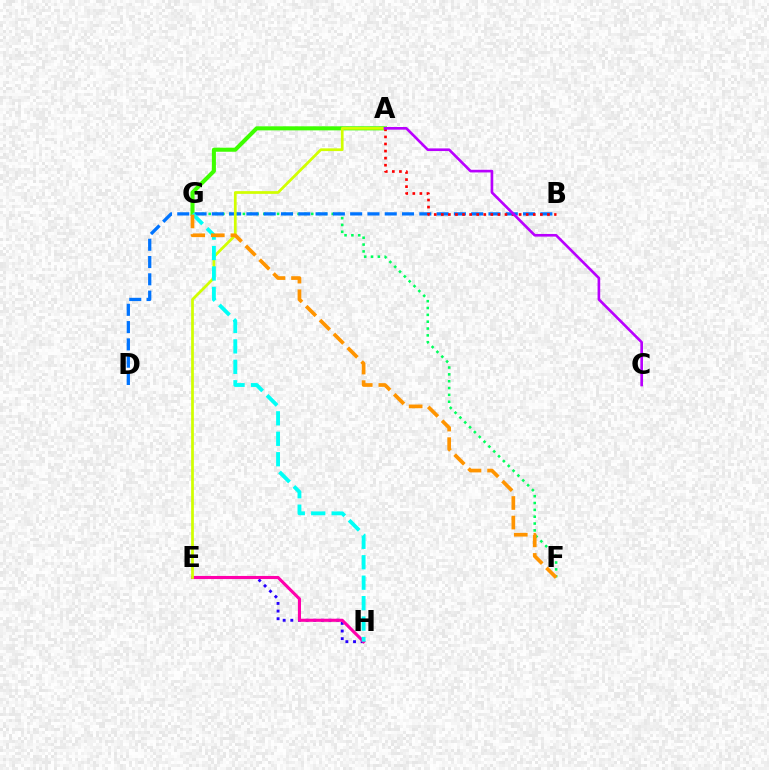{('F', 'G'): [{'color': '#00ff5c', 'line_style': 'dotted', 'thickness': 1.86}, {'color': '#ff9400', 'line_style': 'dashed', 'thickness': 2.66}], ('A', 'G'): [{'color': '#3dff00', 'line_style': 'solid', 'thickness': 2.92}], ('B', 'D'): [{'color': '#0074ff', 'line_style': 'dashed', 'thickness': 2.35}], ('E', 'H'): [{'color': '#2500ff', 'line_style': 'dotted', 'thickness': 2.08}, {'color': '#ff00ac', 'line_style': 'solid', 'thickness': 2.23}], ('A', 'E'): [{'color': '#d1ff00', 'line_style': 'solid', 'thickness': 1.97}], ('A', 'B'): [{'color': '#ff0000', 'line_style': 'dotted', 'thickness': 1.92}], ('A', 'C'): [{'color': '#b900ff', 'line_style': 'solid', 'thickness': 1.91}], ('G', 'H'): [{'color': '#00fff6', 'line_style': 'dashed', 'thickness': 2.78}]}